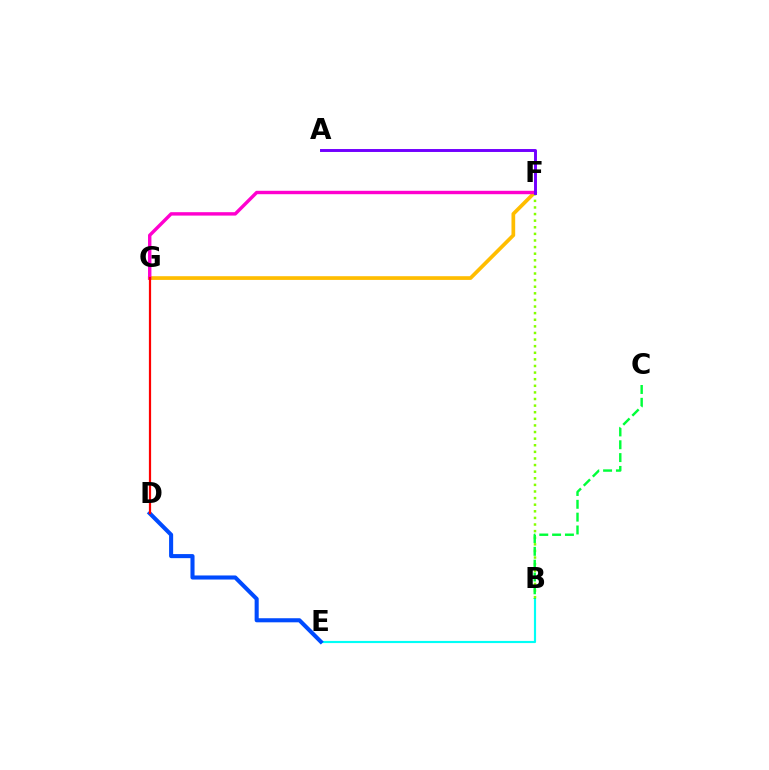{('F', 'G'): [{'color': '#ffbd00', 'line_style': 'solid', 'thickness': 2.67}, {'color': '#ff00cf', 'line_style': 'solid', 'thickness': 2.45}], ('B', 'E'): [{'color': '#00fff6', 'line_style': 'solid', 'thickness': 1.56}], ('B', 'F'): [{'color': '#84ff00', 'line_style': 'dotted', 'thickness': 1.79}], ('A', 'F'): [{'color': '#7200ff', 'line_style': 'solid', 'thickness': 2.11}], ('D', 'E'): [{'color': '#004bff', 'line_style': 'solid', 'thickness': 2.94}], ('D', 'G'): [{'color': '#ff0000', 'line_style': 'solid', 'thickness': 1.6}], ('B', 'C'): [{'color': '#00ff39', 'line_style': 'dashed', 'thickness': 1.74}]}